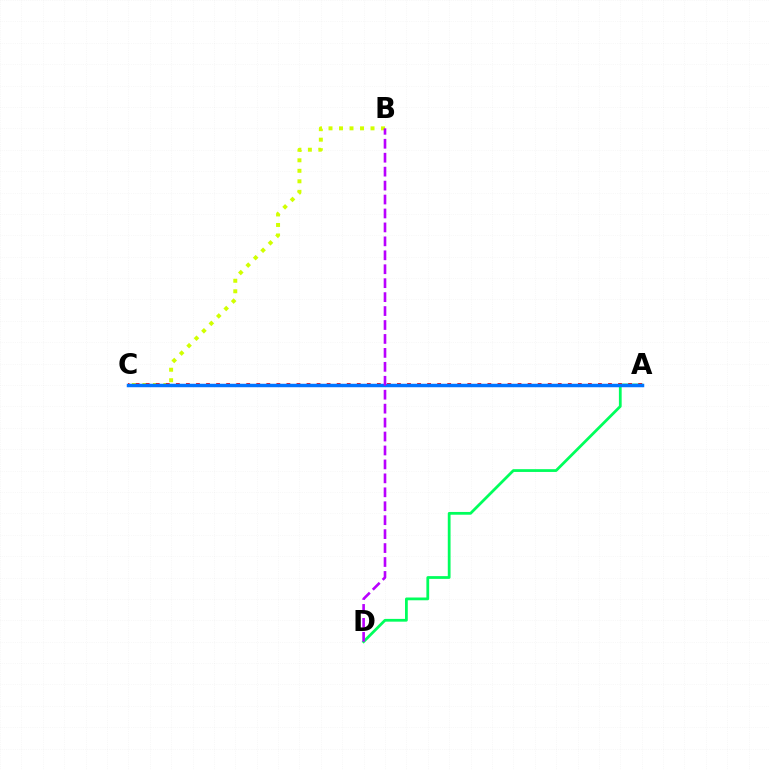{('A', 'D'): [{'color': '#00ff5c', 'line_style': 'solid', 'thickness': 1.99}], ('B', 'C'): [{'color': '#d1ff00', 'line_style': 'dotted', 'thickness': 2.85}], ('A', 'C'): [{'color': '#ff0000', 'line_style': 'dotted', 'thickness': 2.73}, {'color': '#0074ff', 'line_style': 'solid', 'thickness': 2.5}], ('B', 'D'): [{'color': '#b900ff', 'line_style': 'dashed', 'thickness': 1.89}]}